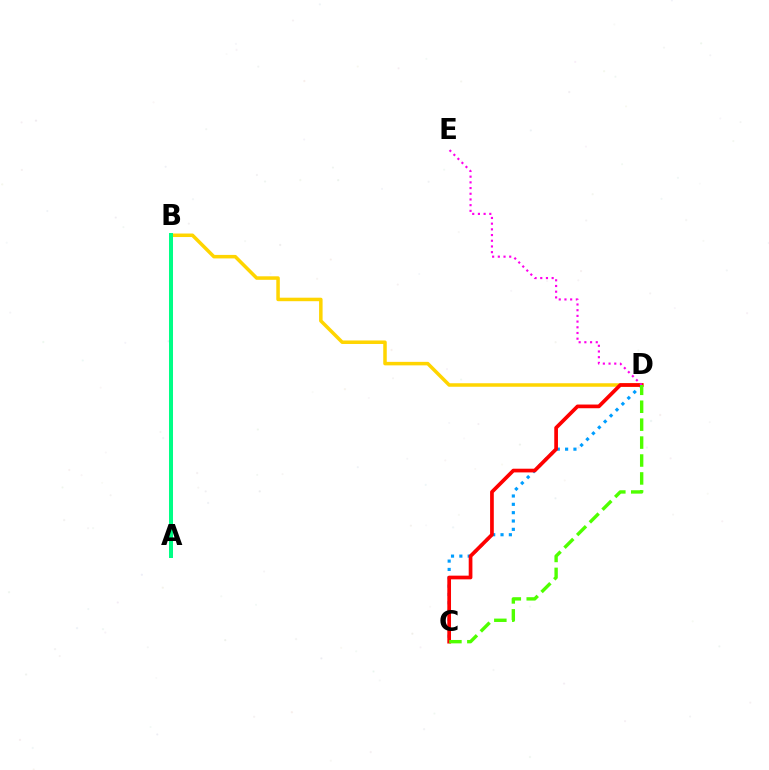{('C', 'D'): [{'color': '#009eff', 'line_style': 'dotted', 'thickness': 2.27}, {'color': '#ff0000', 'line_style': 'solid', 'thickness': 2.66}, {'color': '#4fff00', 'line_style': 'dashed', 'thickness': 2.44}], ('B', 'D'): [{'color': '#ffd500', 'line_style': 'solid', 'thickness': 2.53}], ('D', 'E'): [{'color': '#ff00ed', 'line_style': 'dotted', 'thickness': 1.55}], ('A', 'B'): [{'color': '#3700ff', 'line_style': 'dashed', 'thickness': 1.87}, {'color': '#00ff86', 'line_style': 'solid', 'thickness': 2.87}]}